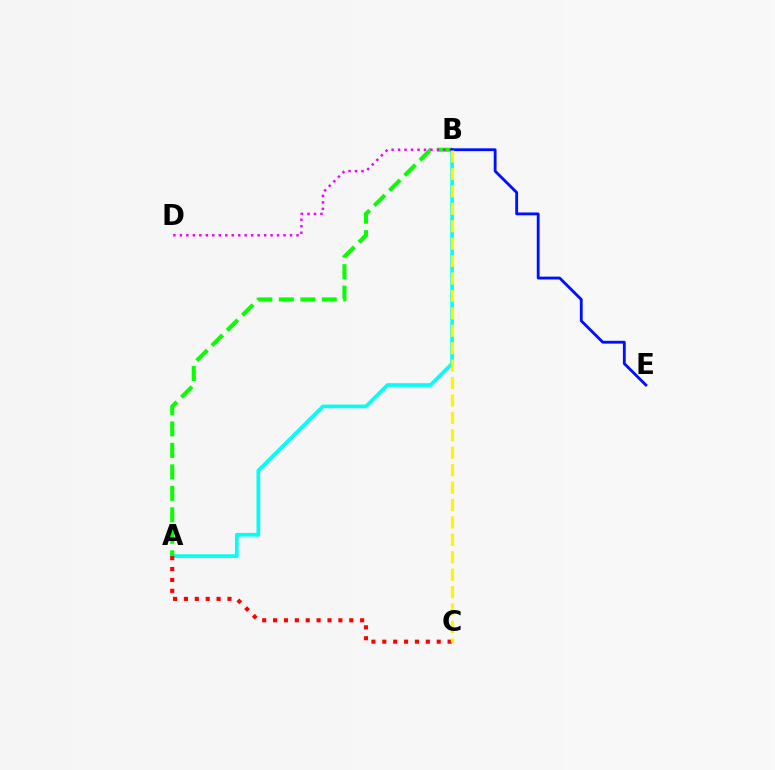{('A', 'B'): [{'color': '#00fff6', 'line_style': 'solid', 'thickness': 2.64}, {'color': '#08ff00', 'line_style': 'dashed', 'thickness': 2.92}], ('A', 'C'): [{'color': '#ff0000', 'line_style': 'dotted', 'thickness': 2.96}], ('B', 'D'): [{'color': '#ee00ff', 'line_style': 'dotted', 'thickness': 1.76}], ('B', 'E'): [{'color': '#0010ff', 'line_style': 'solid', 'thickness': 2.04}], ('B', 'C'): [{'color': '#fcf500', 'line_style': 'dashed', 'thickness': 2.37}]}